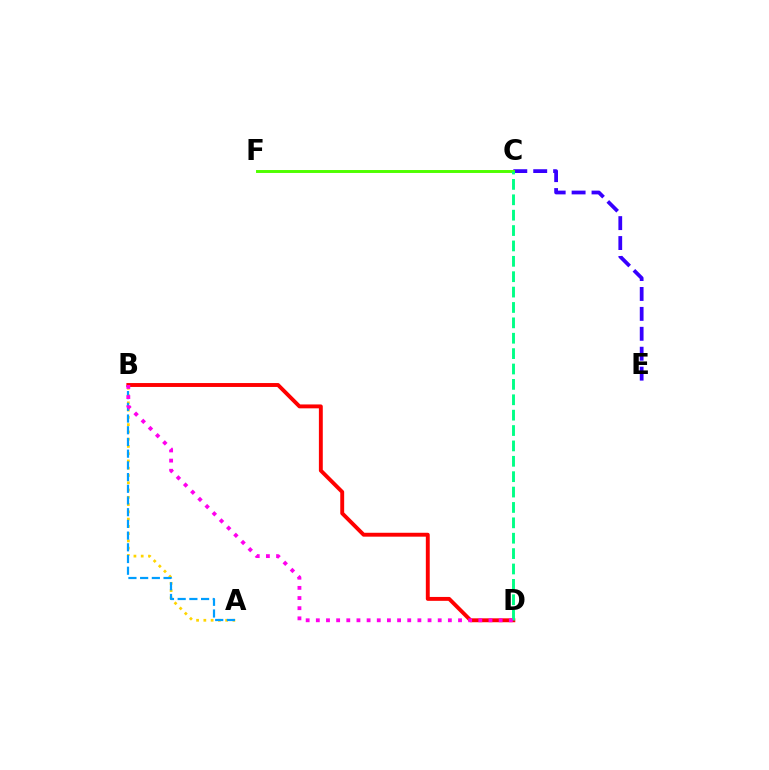{('C', 'E'): [{'color': '#3700ff', 'line_style': 'dashed', 'thickness': 2.71}], ('A', 'B'): [{'color': '#ffd500', 'line_style': 'dotted', 'thickness': 1.97}, {'color': '#009eff', 'line_style': 'dashed', 'thickness': 1.59}], ('B', 'D'): [{'color': '#ff0000', 'line_style': 'solid', 'thickness': 2.8}, {'color': '#ff00ed', 'line_style': 'dotted', 'thickness': 2.76}], ('C', 'F'): [{'color': '#4fff00', 'line_style': 'solid', 'thickness': 2.12}], ('C', 'D'): [{'color': '#00ff86', 'line_style': 'dashed', 'thickness': 2.09}]}